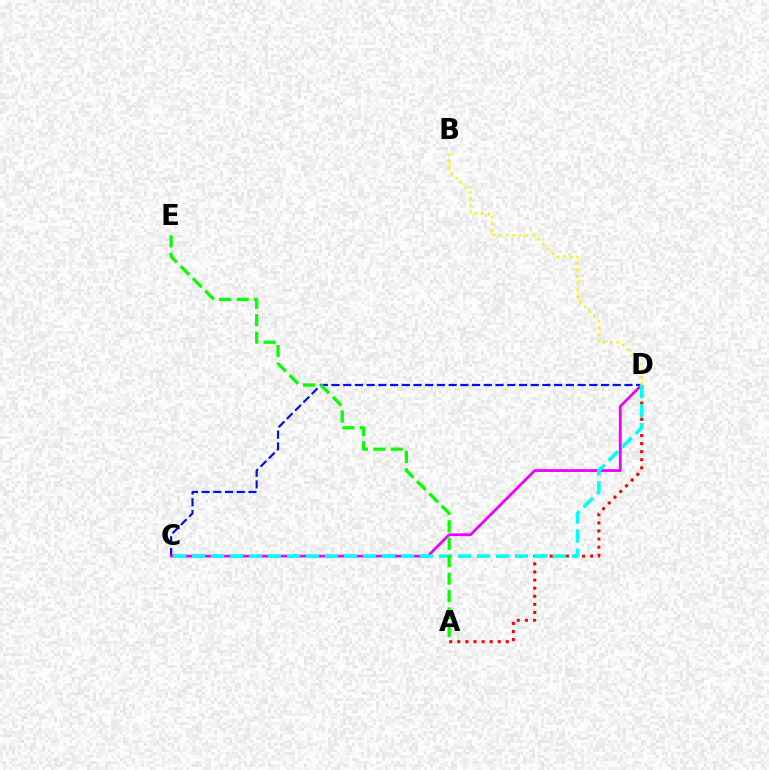{('A', 'D'): [{'color': '#ff0000', 'line_style': 'dotted', 'thickness': 2.2}], ('C', 'D'): [{'color': '#0010ff', 'line_style': 'dashed', 'thickness': 1.59}, {'color': '#ee00ff', 'line_style': 'solid', 'thickness': 2.01}, {'color': '#00fff6', 'line_style': 'dashed', 'thickness': 2.58}], ('A', 'E'): [{'color': '#08ff00', 'line_style': 'dashed', 'thickness': 2.37}], ('B', 'D'): [{'color': '#fcf500', 'line_style': 'dotted', 'thickness': 1.8}]}